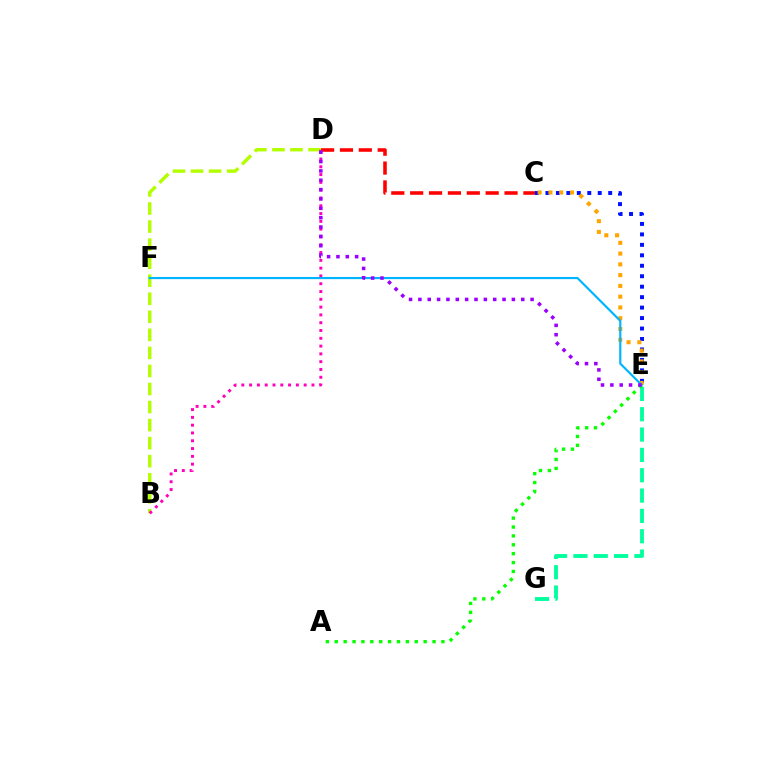{('C', 'D'): [{'color': '#ff0000', 'line_style': 'dashed', 'thickness': 2.56}], ('E', 'G'): [{'color': '#00ff9d', 'line_style': 'dashed', 'thickness': 2.76}], ('A', 'E'): [{'color': '#08ff00', 'line_style': 'dotted', 'thickness': 2.41}], ('C', 'E'): [{'color': '#0010ff', 'line_style': 'dotted', 'thickness': 2.84}, {'color': '#ffa500', 'line_style': 'dotted', 'thickness': 2.93}], ('B', 'D'): [{'color': '#b3ff00', 'line_style': 'dashed', 'thickness': 2.45}, {'color': '#ff00bd', 'line_style': 'dotted', 'thickness': 2.12}], ('E', 'F'): [{'color': '#00b5ff', 'line_style': 'solid', 'thickness': 1.57}], ('D', 'E'): [{'color': '#9b00ff', 'line_style': 'dotted', 'thickness': 2.54}]}